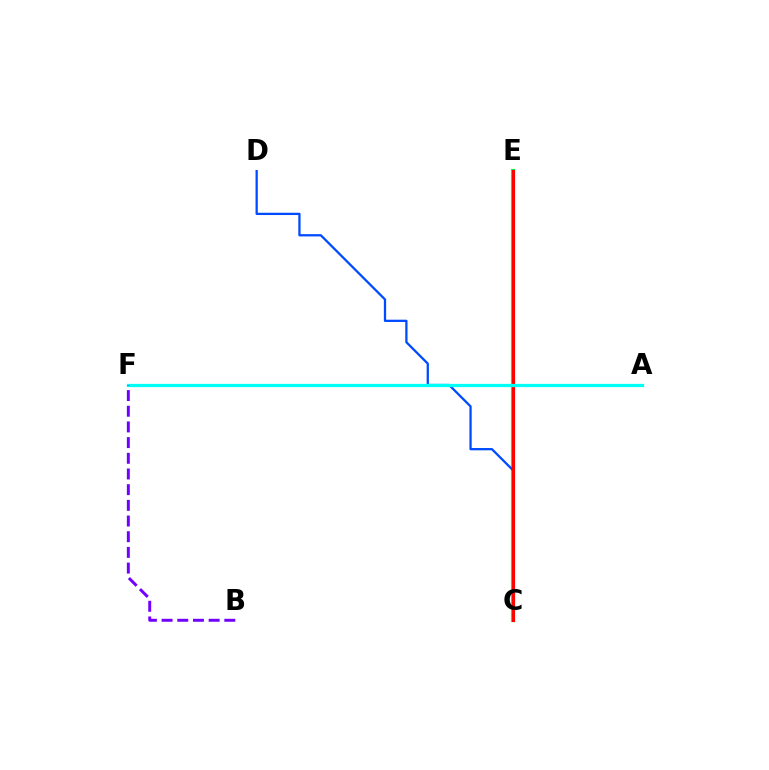{('C', 'E'): [{'color': '#84ff00', 'line_style': 'dashed', 'thickness': 1.78}, {'color': '#00ff39', 'line_style': 'solid', 'thickness': 2.98}, {'color': '#ff00cf', 'line_style': 'solid', 'thickness': 1.53}, {'color': '#ff0000', 'line_style': 'solid', 'thickness': 2.23}], ('A', 'F'): [{'color': '#ffbd00', 'line_style': 'dotted', 'thickness': 2.02}, {'color': '#00fff6', 'line_style': 'solid', 'thickness': 2.35}], ('C', 'D'): [{'color': '#004bff', 'line_style': 'solid', 'thickness': 1.63}], ('B', 'F'): [{'color': '#7200ff', 'line_style': 'dashed', 'thickness': 2.13}]}